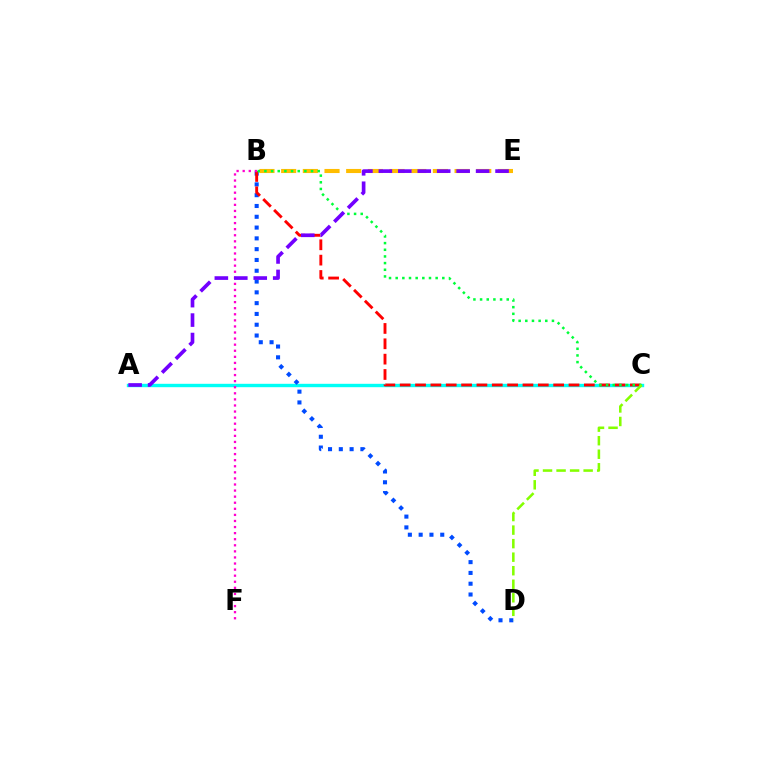{('A', 'C'): [{'color': '#00fff6', 'line_style': 'solid', 'thickness': 2.44}], ('B', 'D'): [{'color': '#004bff', 'line_style': 'dotted', 'thickness': 2.93}], ('B', 'E'): [{'color': '#ffbd00', 'line_style': 'dashed', 'thickness': 2.94}], ('B', 'C'): [{'color': '#ff0000', 'line_style': 'dashed', 'thickness': 2.08}, {'color': '#00ff39', 'line_style': 'dotted', 'thickness': 1.81}], ('B', 'F'): [{'color': '#ff00cf', 'line_style': 'dotted', 'thickness': 1.65}], ('C', 'D'): [{'color': '#84ff00', 'line_style': 'dashed', 'thickness': 1.84}], ('A', 'E'): [{'color': '#7200ff', 'line_style': 'dashed', 'thickness': 2.64}]}